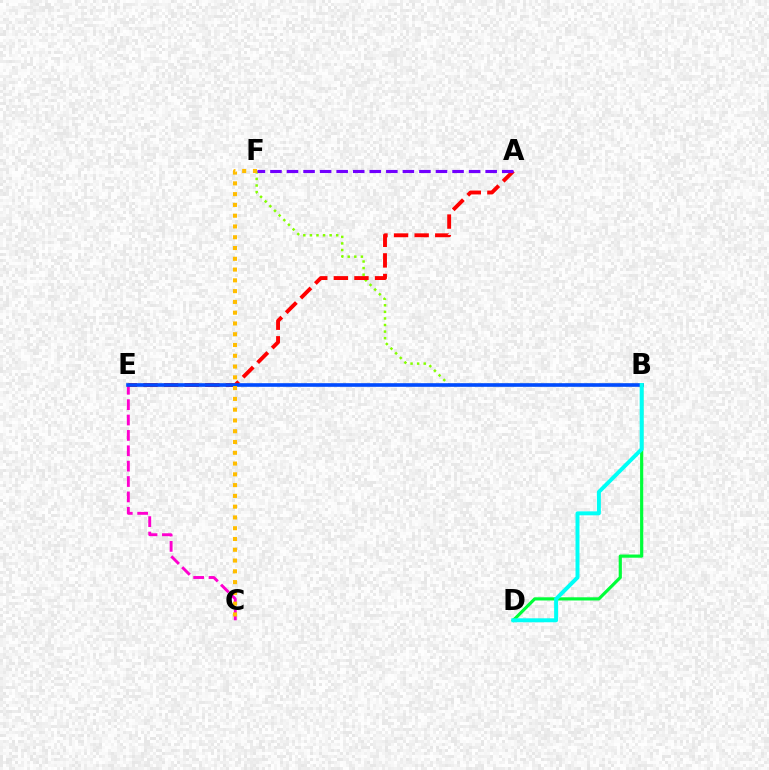{('C', 'E'): [{'color': '#ff00cf', 'line_style': 'dashed', 'thickness': 2.09}], ('B', 'F'): [{'color': '#84ff00', 'line_style': 'dotted', 'thickness': 1.79}], ('A', 'E'): [{'color': '#ff0000', 'line_style': 'dashed', 'thickness': 2.8}], ('A', 'F'): [{'color': '#7200ff', 'line_style': 'dashed', 'thickness': 2.25}], ('B', 'E'): [{'color': '#004bff', 'line_style': 'solid', 'thickness': 2.61}], ('B', 'D'): [{'color': '#00ff39', 'line_style': 'solid', 'thickness': 2.29}, {'color': '#00fff6', 'line_style': 'solid', 'thickness': 2.85}], ('C', 'F'): [{'color': '#ffbd00', 'line_style': 'dotted', 'thickness': 2.93}]}